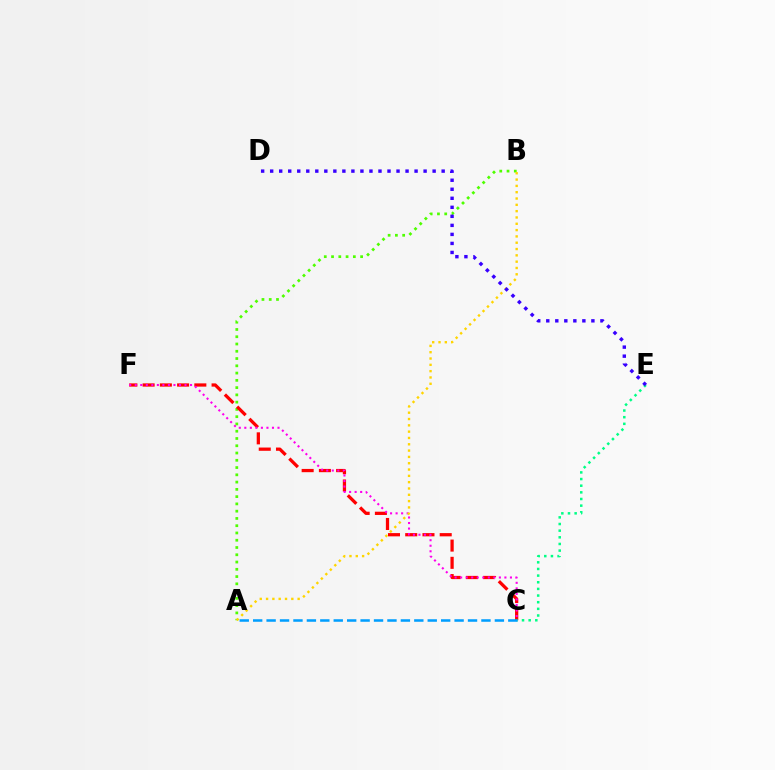{('A', 'B'): [{'color': '#4fff00', 'line_style': 'dotted', 'thickness': 1.97}, {'color': '#ffd500', 'line_style': 'dotted', 'thickness': 1.72}], ('C', 'F'): [{'color': '#ff0000', 'line_style': 'dashed', 'thickness': 2.34}, {'color': '#ff00ed', 'line_style': 'dotted', 'thickness': 1.5}], ('C', 'E'): [{'color': '#00ff86', 'line_style': 'dotted', 'thickness': 1.81}], ('A', 'C'): [{'color': '#009eff', 'line_style': 'dashed', 'thickness': 1.82}], ('D', 'E'): [{'color': '#3700ff', 'line_style': 'dotted', 'thickness': 2.45}]}